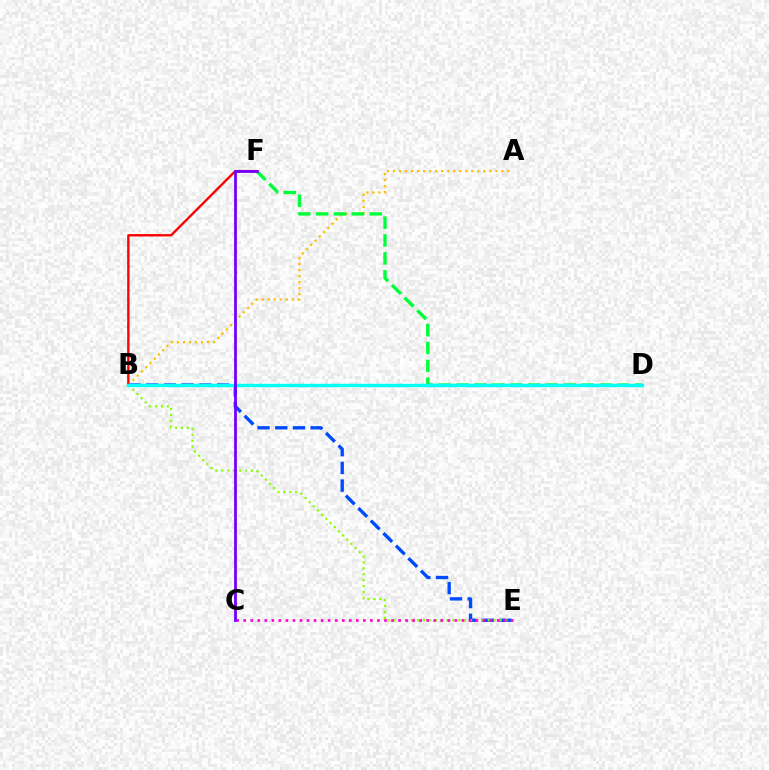{('B', 'E'): [{'color': '#004bff', 'line_style': 'dashed', 'thickness': 2.4}, {'color': '#84ff00', 'line_style': 'dotted', 'thickness': 1.6}], ('A', 'B'): [{'color': '#ffbd00', 'line_style': 'dotted', 'thickness': 1.64}], ('D', 'F'): [{'color': '#00ff39', 'line_style': 'dashed', 'thickness': 2.43}], ('C', 'E'): [{'color': '#ff00cf', 'line_style': 'dotted', 'thickness': 1.91}], ('B', 'F'): [{'color': '#ff0000', 'line_style': 'solid', 'thickness': 1.7}], ('B', 'D'): [{'color': '#00fff6', 'line_style': 'solid', 'thickness': 2.44}], ('C', 'F'): [{'color': '#7200ff', 'line_style': 'solid', 'thickness': 2.0}]}